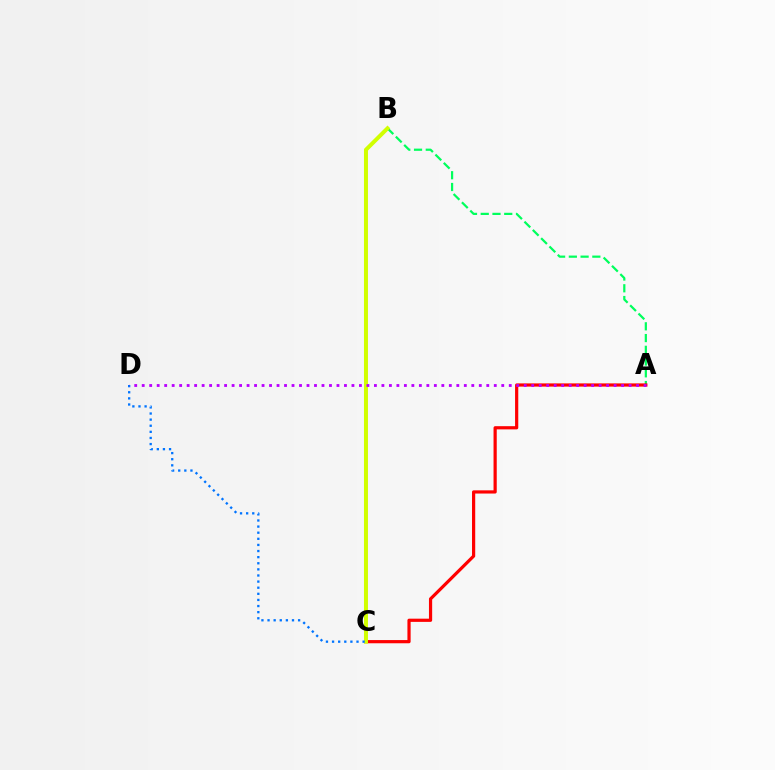{('A', 'B'): [{'color': '#00ff5c', 'line_style': 'dashed', 'thickness': 1.6}], ('A', 'C'): [{'color': '#ff0000', 'line_style': 'solid', 'thickness': 2.3}], ('B', 'C'): [{'color': '#d1ff00', 'line_style': 'solid', 'thickness': 2.87}], ('C', 'D'): [{'color': '#0074ff', 'line_style': 'dotted', 'thickness': 1.66}], ('A', 'D'): [{'color': '#b900ff', 'line_style': 'dotted', 'thickness': 2.04}]}